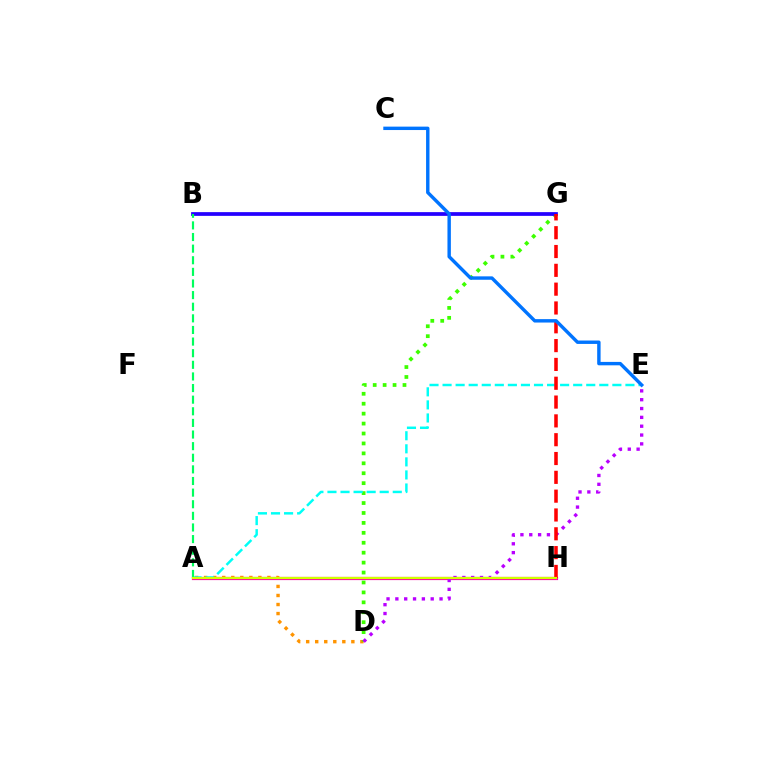{('A', 'D'): [{'color': '#ff9400', 'line_style': 'dotted', 'thickness': 2.46}], ('D', 'G'): [{'color': '#3dff00', 'line_style': 'dotted', 'thickness': 2.7}], ('A', 'H'): [{'color': '#ff00ac', 'line_style': 'solid', 'thickness': 2.3}, {'color': '#d1ff00', 'line_style': 'solid', 'thickness': 1.58}], ('A', 'E'): [{'color': '#00fff6', 'line_style': 'dashed', 'thickness': 1.77}], ('B', 'G'): [{'color': '#2500ff', 'line_style': 'solid', 'thickness': 2.69}], ('D', 'E'): [{'color': '#b900ff', 'line_style': 'dotted', 'thickness': 2.4}], ('G', 'H'): [{'color': '#ff0000', 'line_style': 'dashed', 'thickness': 2.56}], ('A', 'B'): [{'color': '#00ff5c', 'line_style': 'dashed', 'thickness': 1.58}], ('C', 'E'): [{'color': '#0074ff', 'line_style': 'solid', 'thickness': 2.45}]}